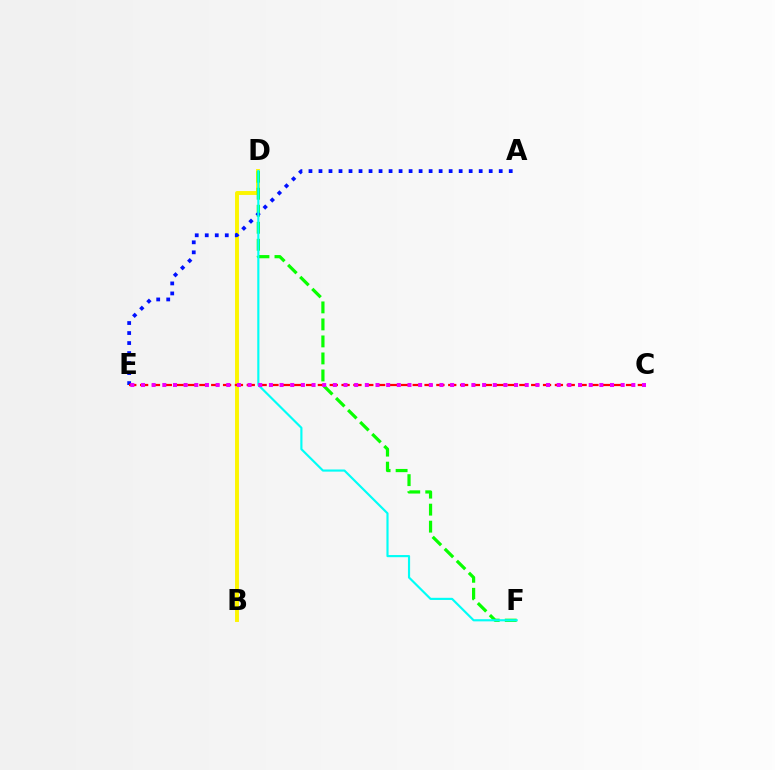{('B', 'D'): [{'color': '#fcf500', 'line_style': 'solid', 'thickness': 2.81}], ('D', 'F'): [{'color': '#08ff00', 'line_style': 'dashed', 'thickness': 2.31}, {'color': '#00fff6', 'line_style': 'solid', 'thickness': 1.55}], ('A', 'E'): [{'color': '#0010ff', 'line_style': 'dotted', 'thickness': 2.72}], ('C', 'E'): [{'color': '#ff0000', 'line_style': 'dashed', 'thickness': 1.61}, {'color': '#ee00ff', 'line_style': 'dotted', 'thickness': 2.9}]}